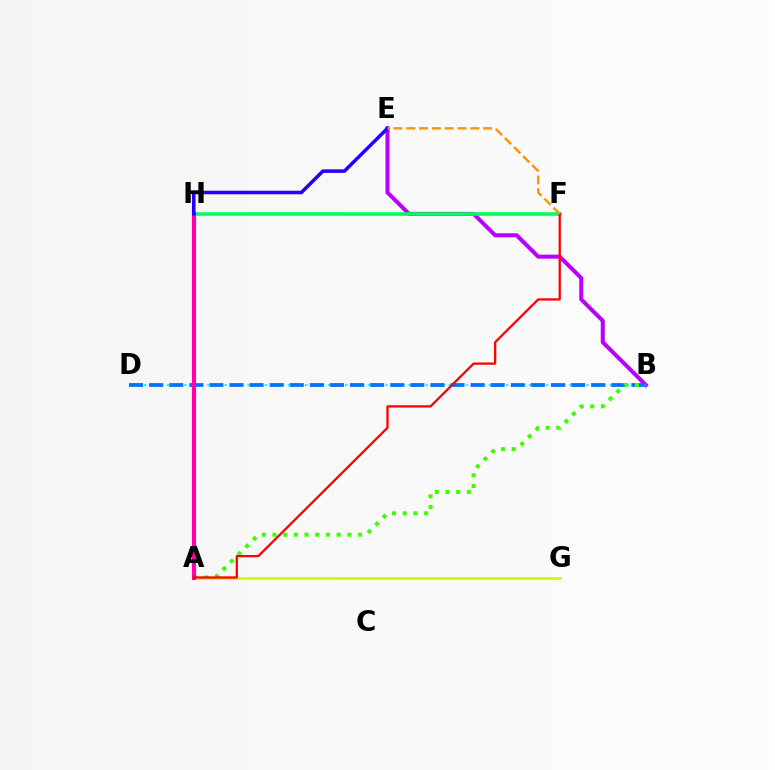{('B', 'E'): [{'color': '#b900ff', 'line_style': 'solid', 'thickness': 2.9}], ('B', 'D'): [{'color': '#00fff6', 'line_style': 'dotted', 'thickness': 1.56}, {'color': '#0074ff', 'line_style': 'dashed', 'thickness': 2.73}], ('F', 'H'): [{'color': '#00ff5c', 'line_style': 'solid', 'thickness': 2.56}], ('A', 'B'): [{'color': '#3dff00', 'line_style': 'dotted', 'thickness': 2.91}], ('A', 'G'): [{'color': '#d1ff00', 'line_style': 'solid', 'thickness': 2.1}], ('A', 'H'): [{'color': '#ff00ac', 'line_style': 'solid', 'thickness': 2.99}], ('E', 'H'): [{'color': '#2500ff', 'line_style': 'solid', 'thickness': 2.55}], ('A', 'F'): [{'color': '#ff0000', 'line_style': 'solid', 'thickness': 1.64}], ('E', 'F'): [{'color': '#ff9400', 'line_style': 'dashed', 'thickness': 1.74}]}